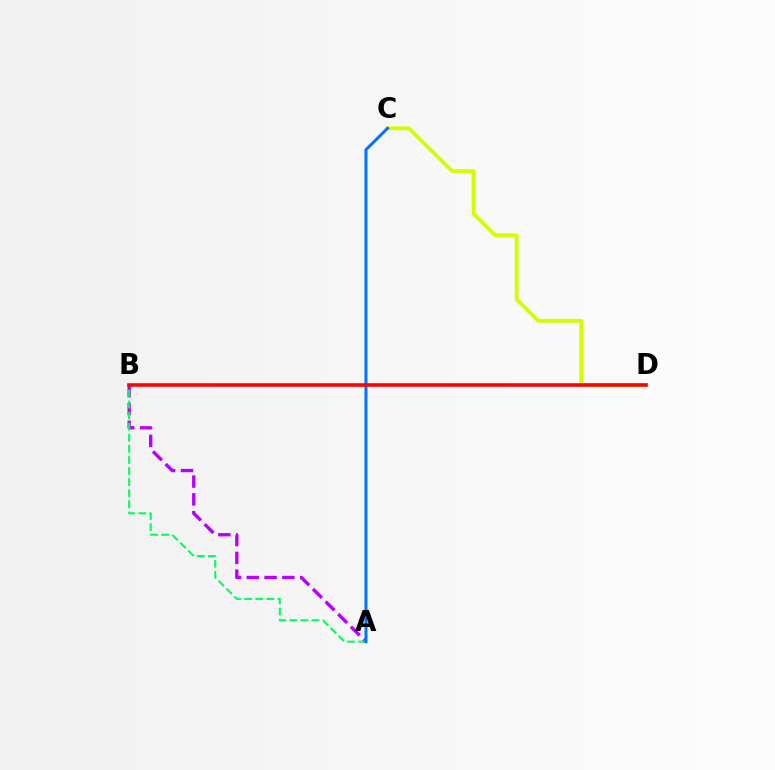{('A', 'B'): [{'color': '#b900ff', 'line_style': 'dashed', 'thickness': 2.42}, {'color': '#00ff5c', 'line_style': 'dashed', 'thickness': 1.51}], ('C', 'D'): [{'color': '#d1ff00', 'line_style': 'solid', 'thickness': 2.76}], ('A', 'C'): [{'color': '#0074ff', 'line_style': 'solid', 'thickness': 2.16}], ('B', 'D'): [{'color': '#ff0000', 'line_style': 'solid', 'thickness': 2.57}]}